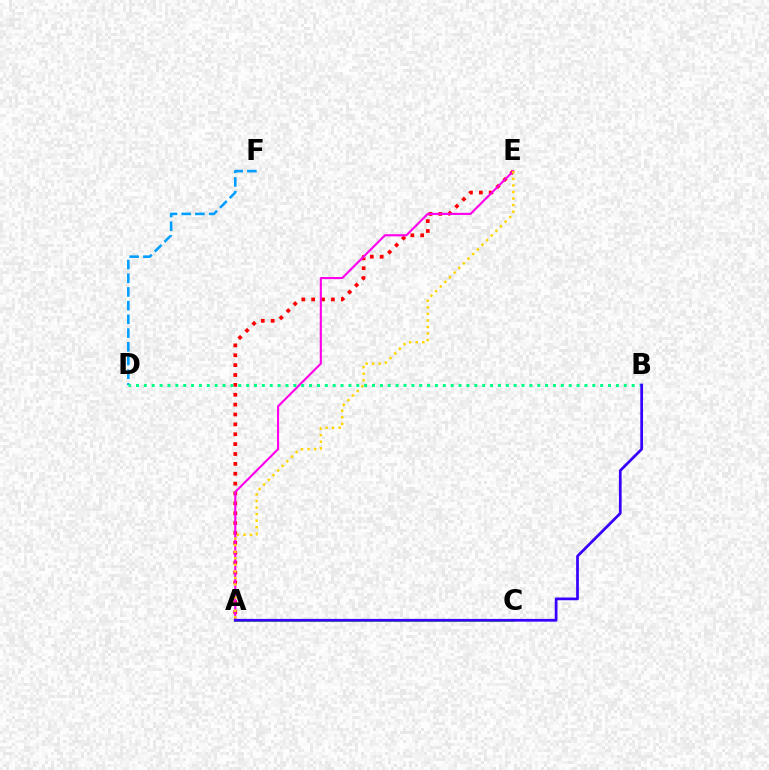{('A', 'E'): [{'color': '#ff0000', 'line_style': 'dotted', 'thickness': 2.68}, {'color': '#ff00ed', 'line_style': 'solid', 'thickness': 1.53}, {'color': '#ffd500', 'line_style': 'dotted', 'thickness': 1.78}], ('A', 'C'): [{'color': '#4fff00', 'line_style': 'solid', 'thickness': 1.96}], ('D', 'F'): [{'color': '#009eff', 'line_style': 'dashed', 'thickness': 1.86}], ('B', 'D'): [{'color': '#00ff86', 'line_style': 'dotted', 'thickness': 2.14}], ('A', 'B'): [{'color': '#3700ff', 'line_style': 'solid', 'thickness': 1.97}]}